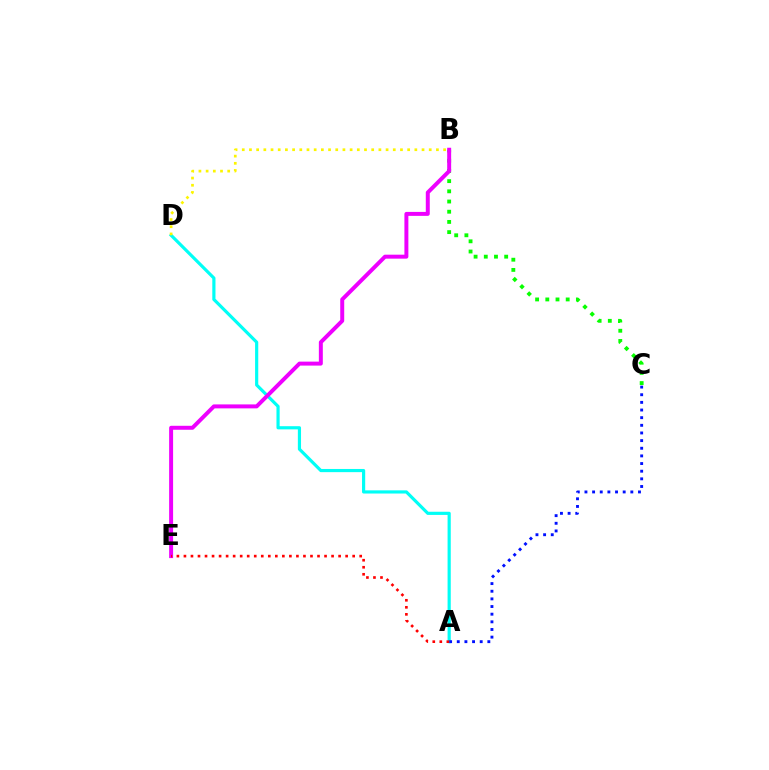{('B', 'C'): [{'color': '#08ff00', 'line_style': 'dotted', 'thickness': 2.77}], ('A', 'D'): [{'color': '#00fff6', 'line_style': 'solid', 'thickness': 2.29}], ('A', 'C'): [{'color': '#0010ff', 'line_style': 'dotted', 'thickness': 2.08}], ('B', 'E'): [{'color': '#ee00ff', 'line_style': 'solid', 'thickness': 2.86}], ('A', 'E'): [{'color': '#ff0000', 'line_style': 'dotted', 'thickness': 1.91}], ('B', 'D'): [{'color': '#fcf500', 'line_style': 'dotted', 'thickness': 1.95}]}